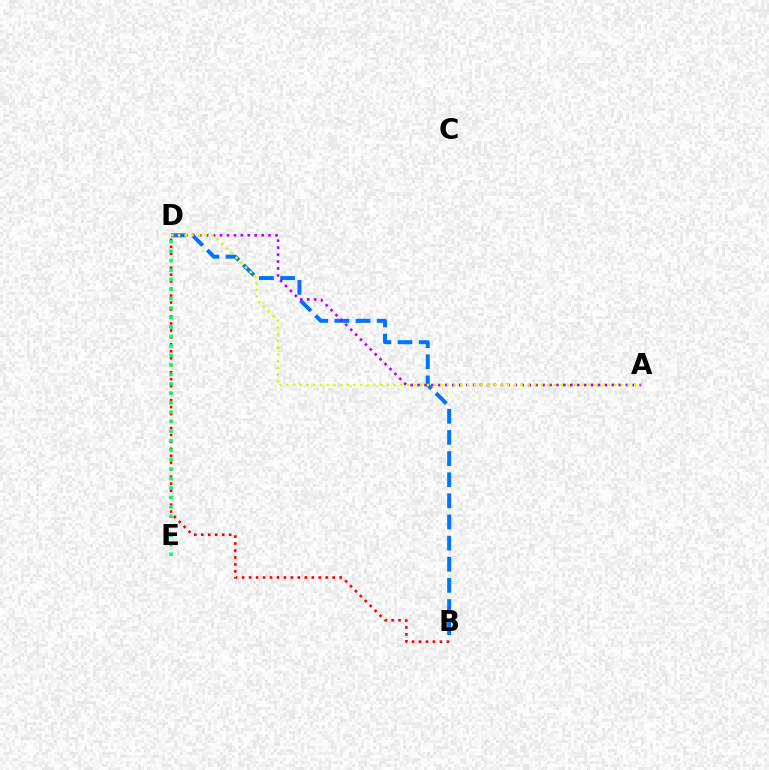{('B', 'D'): [{'color': '#0074ff', 'line_style': 'dashed', 'thickness': 2.87}, {'color': '#ff0000', 'line_style': 'dotted', 'thickness': 1.89}], ('A', 'D'): [{'color': '#b900ff', 'line_style': 'dotted', 'thickness': 1.89}, {'color': '#d1ff00', 'line_style': 'dotted', 'thickness': 1.82}], ('D', 'E'): [{'color': '#00ff5c', 'line_style': 'dotted', 'thickness': 2.57}]}